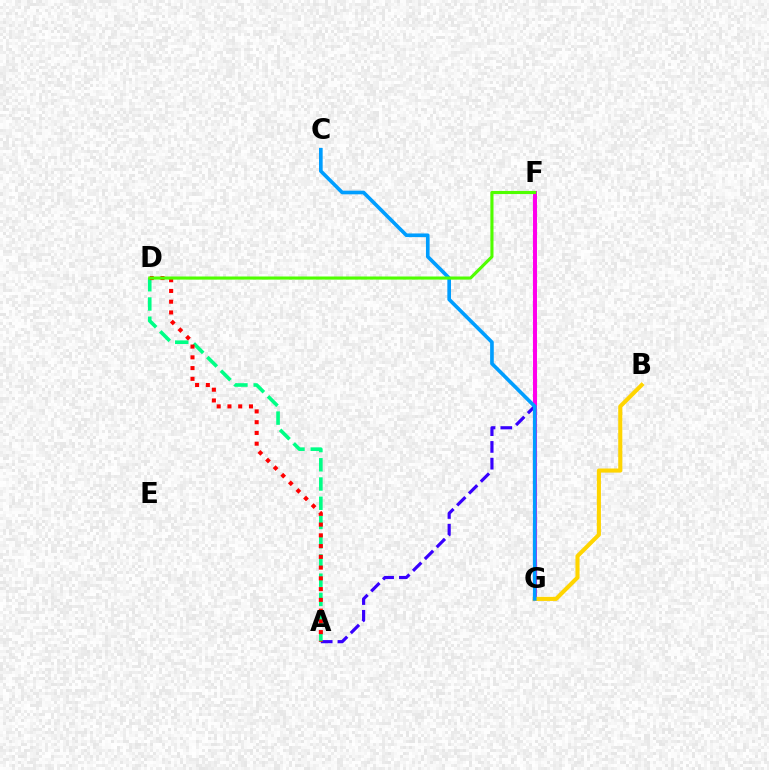{('A', 'F'): [{'color': '#3700ff', 'line_style': 'dashed', 'thickness': 2.28}], ('A', 'D'): [{'color': '#00ff86', 'line_style': 'dashed', 'thickness': 2.61}, {'color': '#ff0000', 'line_style': 'dotted', 'thickness': 2.92}], ('F', 'G'): [{'color': '#ff00ed', 'line_style': 'solid', 'thickness': 2.92}], ('B', 'G'): [{'color': '#ffd500', 'line_style': 'solid', 'thickness': 2.94}], ('C', 'G'): [{'color': '#009eff', 'line_style': 'solid', 'thickness': 2.63}], ('D', 'F'): [{'color': '#4fff00', 'line_style': 'solid', 'thickness': 2.24}]}